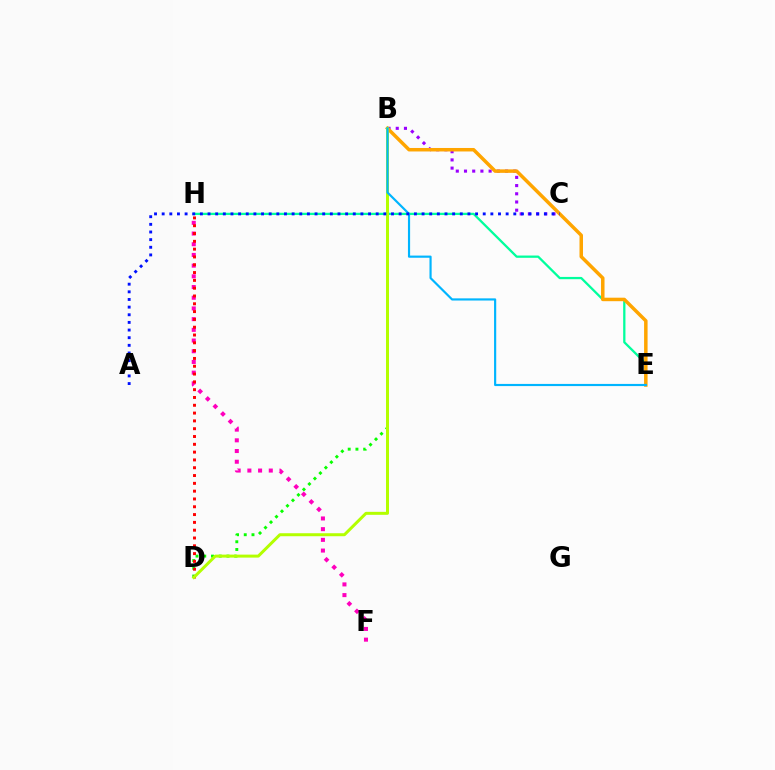{('B', 'C'): [{'color': '#9b00ff', 'line_style': 'dotted', 'thickness': 2.23}], ('F', 'H'): [{'color': '#ff00bd', 'line_style': 'dotted', 'thickness': 2.91}], ('E', 'H'): [{'color': '#00ff9d', 'line_style': 'solid', 'thickness': 1.64}], ('B', 'E'): [{'color': '#ffa500', 'line_style': 'solid', 'thickness': 2.51}, {'color': '#00b5ff', 'line_style': 'solid', 'thickness': 1.56}], ('B', 'D'): [{'color': '#08ff00', 'line_style': 'dotted', 'thickness': 2.1}, {'color': '#b3ff00', 'line_style': 'solid', 'thickness': 2.15}], ('D', 'H'): [{'color': '#ff0000', 'line_style': 'dotted', 'thickness': 2.12}], ('A', 'C'): [{'color': '#0010ff', 'line_style': 'dotted', 'thickness': 2.08}]}